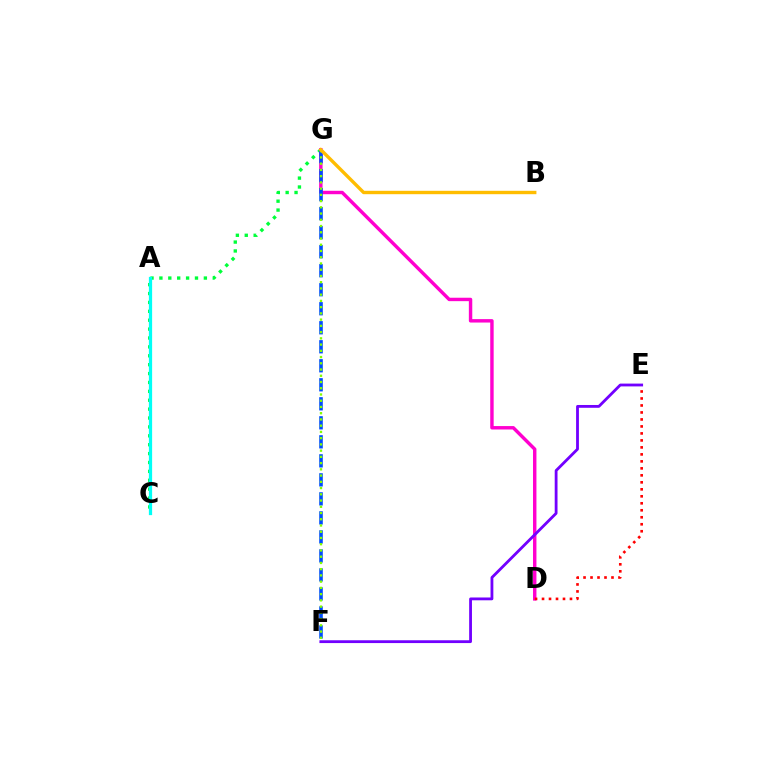{('C', 'G'): [{'color': '#00ff39', 'line_style': 'dotted', 'thickness': 2.42}], ('A', 'C'): [{'color': '#00fff6', 'line_style': 'solid', 'thickness': 2.33}], ('D', 'G'): [{'color': '#ff00cf', 'line_style': 'solid', 'thickness': 2.46}], ('D', 'E'): [{'color': '#ff0000', 'line_style': 'dotted', 'thickness': 1.9}], ('F', 'G'): [{'color': '#004bff', 'line_style': 'dashed', 'thickness': 2.58}, {'color': '#84ff00', 'line_style': 'dotted', 'thickness': 1.7}], ('B', 'G'): [{'color': '#ffbd00', 'line_style': 'solid', 'thickness': 2.44}], ('E', 'F'): [{'color': '#7200ff', 'line_style': 'solid', 'thickness': 2.02}]}